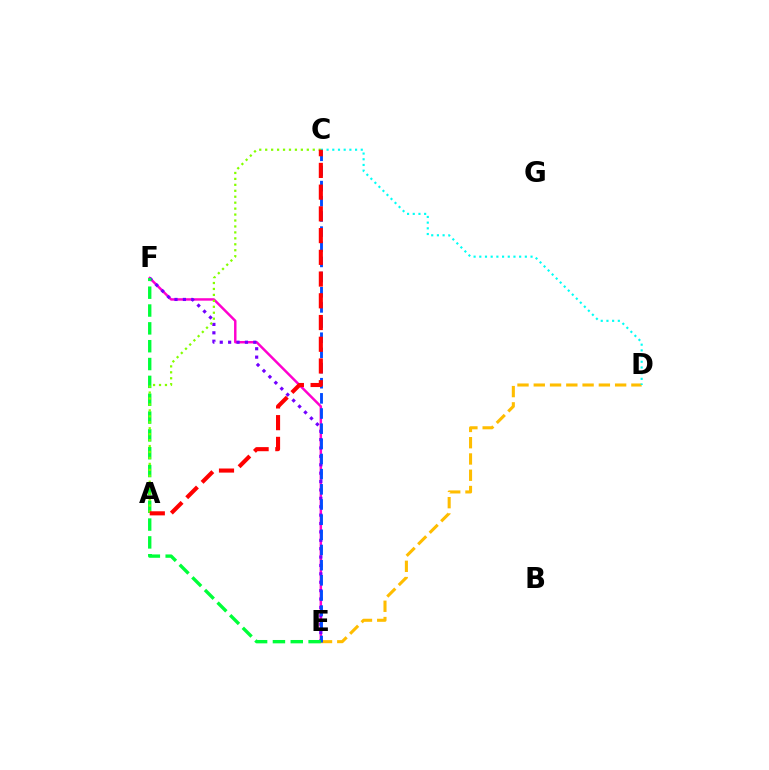{('E', 'F'): [{'color': '#ff00cf', 'line_style': 'solid', 'thickness': 1.77}, {'color': '#7200ff', 'line_style': 'dotted', 'thickness': 2.28}, {'color': '#00ff39', 'line_style': 'dashed', 'thickness': 2.42}], ('D', 'E'): [{'color': '#ffbd00', 'line_style': 'dashed', 'thickness': 2.21}], ('C', 'E'): [{'color': '#004bff', 'line_style': 'dashed', 'thickness': 2.06}], ('C', 'D'): [{'color': '#00fff6', 'line_style': 'dotted', 'thickness': 1.55}], ('A', 'C'): [{'color': '#84ff00', 'line_style': 'dotted', 'thickness': 1.62}, {'color': '#ff0000', 'line_style': 'dashed', 'thickness': 2.95}]}